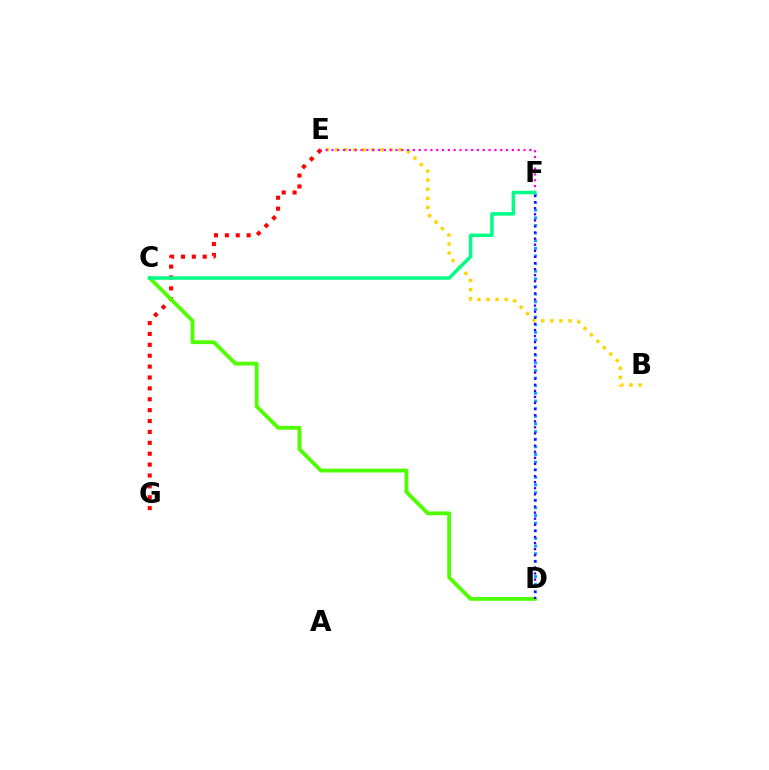{('B', 'E'): [{'color': '#ffd500', 'line_style': 'dotted', 'thickness': 2.47}], ('D', 'F'): [{'color': '#009eff', 'line_style': 'dotted', 'thickness': 2.07}, {'color': '#3700ff', 'line_style': 'dotted', 'thickness': 1.65}], ('E', 'G'): [{'color': '#ff0000', 'line_style': 'dotted', 'thickness': 2.96}], ('E', 'F'): [{'color': '#ff00ed', 'line_style': 'dotted', 'thickness': 1.58}], ('C', 'D'): [{'color': '#4fff00', 'line_style': 'solid', 'thickness': 2.74}], ('C', 'F'): [{'color': '#00ff86', 'line_style': 'solid', 'thickness': 2.51}]}